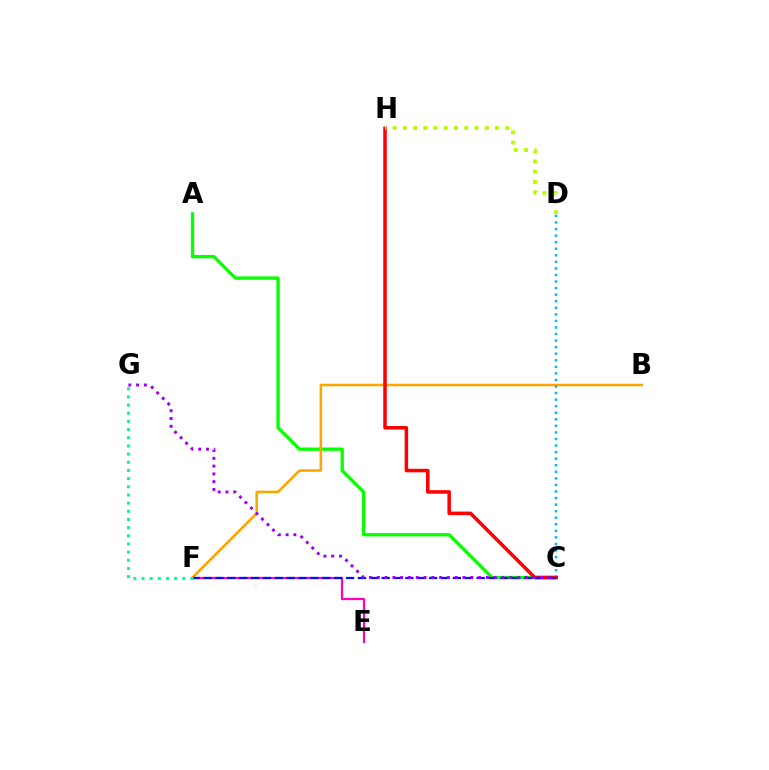{('A', 'C'): [{'color': '#08ff00', 'line_style': 'solid', 'thickness': 2.38}], ('B', 'F'): [{'color': '#ffa500', 'line_style': 'solid', 'thickness': 1.82}], ('C', 'D'): [{'color': '#00b5ff', 'line_style': 'dotted', 'thickness': 1.78}], ('C', 'H'): [{'color': '#ff0000', 'line_style': 'solid', 'thickness': 2.54}], ('E', 'F'): [{'color': '#ff00bd', 'line_style': 'solid', 'thickness': 1.57}], ('C', 'F'): [{'color': '#0010ff', 'line_style': 'dashed', 'thickness': 1.61}], ('C', 'G'): [{'color': '#9b00ff', 'line_style': 'dotted', 'thickness': 2.12}], ('D', 'H'): [{'color': '#b3ff00', 'line_style': 'dotted', 'thickness': 2.78}], ('F', 'G'): [{'color': '#00ff9d', 'line_style': 'dotted', 'thickness': 2.22}]}